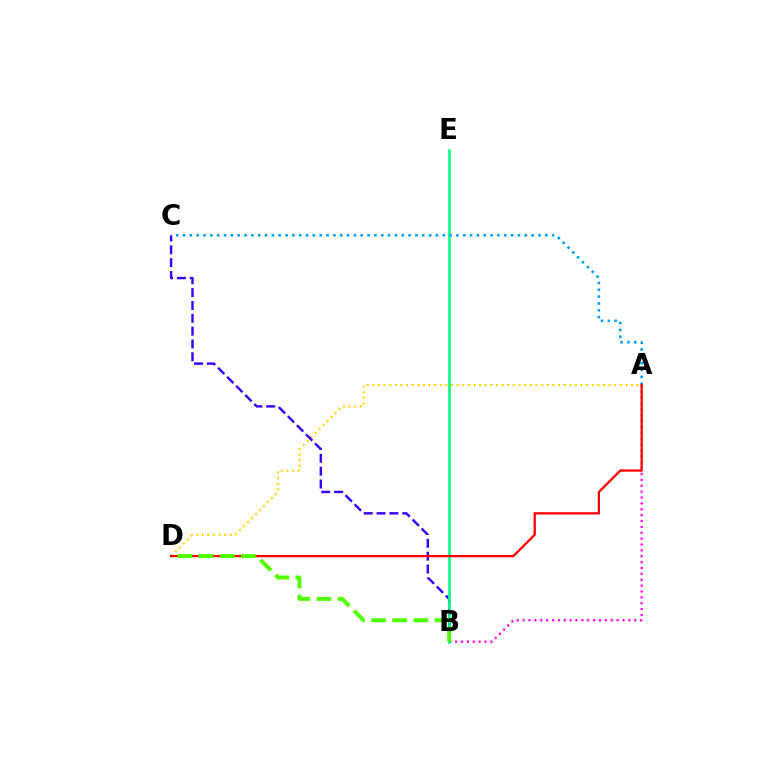{('A', 'D'): [{'color': '#ffd500', 'line_style': 'dotted', 'thickness': 1.53}, {'color': '#ff0000', 'line_style': 'solid', 'thickness': 1.63}], ('A', 'B'): [{'color': '#ff00ed', 'line_style': 'dotted', 'thickness': 1.6}], ('B', 'C'): [{'color': '#3700ff', 'line_style': 'dashed', 'thickness': 1.74}], ('B', 'E'): [{'color': '#00ff86', 'line_style': 'solid', 'thickness': 1.88}], ('A', 'C'): [{'color': '#009eff', 'line_style': 'dotted', 'thickness': 1.86}], ('B', 'D'): [{'color': '#4fff00', 'line_style': 'dashed', 'thickness': 2.88}]}